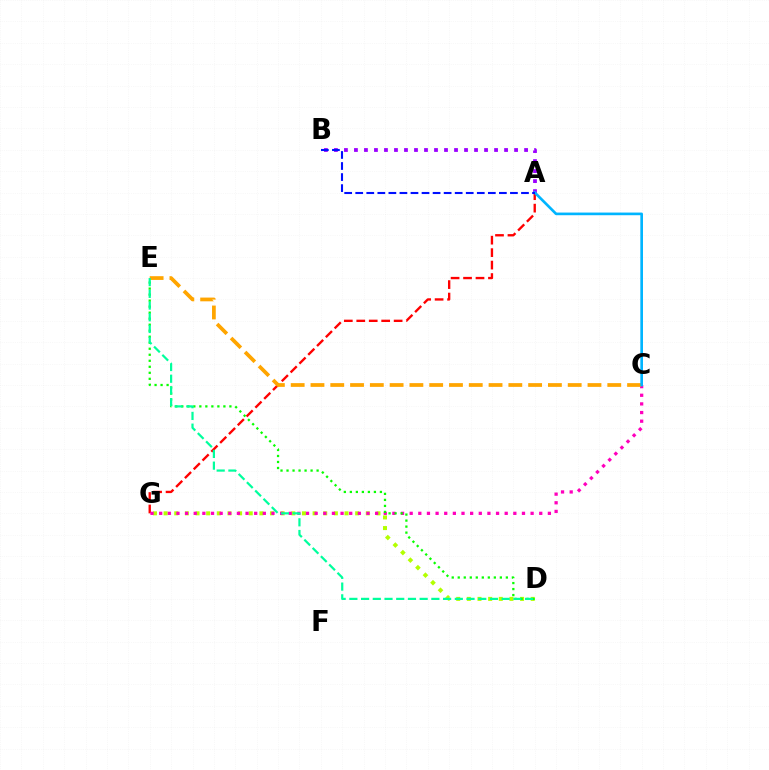{('D', 'G'): [{'color': '#b3ff00', 'line_style': 'dotted', 'thickness': 2.89}], ('A', 'B'): [{'color': '#9b00ff', 'line_style': 'dotted', 'thickness': 2.72}, {'color': '#0010ff', 'line_style': 'dashed', 'thickness': 1.5}], ('A', 'G'): [{'color': '#ff0000', 'line_style': 'dashed', 'thickness': 1.69}], ('C', 'G'): [{'color': '#ff00bd', 'line_style': 'dotted', 'thickness': 2.35}], ('D', 'E'): [{'color': '#08ff00', 'line_style': 'dotted', 'thickness': 1.63}, {'color': '#00ff9d', 'line_style': 'dashed', 'thickness': 1.59}], ('C', 'E'): [{'color': '#ffa500', 'line_style': 'dashed', 'thickness': 2.69}], ('A', 'C'): [{'color': '#00b5ff', 'line_style': 'solid', 'thickness': 1.92}]}